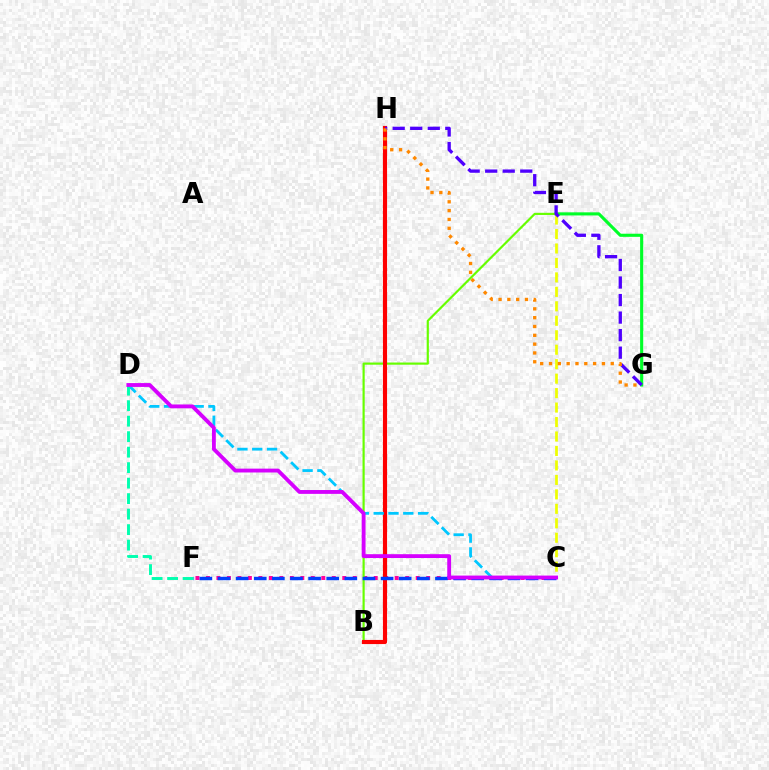{('E', 'G'): [{'color': '#00ff27', 'line_style': 'solid', 'thickness': 2.24}], ('C', 'F'): [{'color': '#ff00a0', 'line_style': 'dotted', 'thickness': 2.85}, {'color': '#003fff', 'line_style': 'dashed', 'thickness': 2.46}], ('B', 'E'): [{'color': '#66ff00', 'line_style': 'solid', 'thickness': 1.57}], ('C', 'E'): [{'color': '#eeff00', 'line_style': 'dashed', 'thickness': 1.96}], ('B', 'H'): [{'color': '#ff0000', 'line_style': 'solid', 'thickness': 2.98}], ('C', 'D'): [{'color': '#00c7ff', 'line_style': 'dashed', 'thickness': 2.01}, {'color': '#d600ff', 'line_style': 'solid', 'thickness': 2.77}], ('G', 'H'): [{'color': '#4f00ff', 'line_style': 'dashed', 'thickness': 2.38}, {'color': '#ff8800', 'line_style': 'dotted', 'thickness': 2.4}], ('D', 'F'): [{'color': '#00ffaf', 'line_style': 'dashed', 'thickness': 2.1}]}